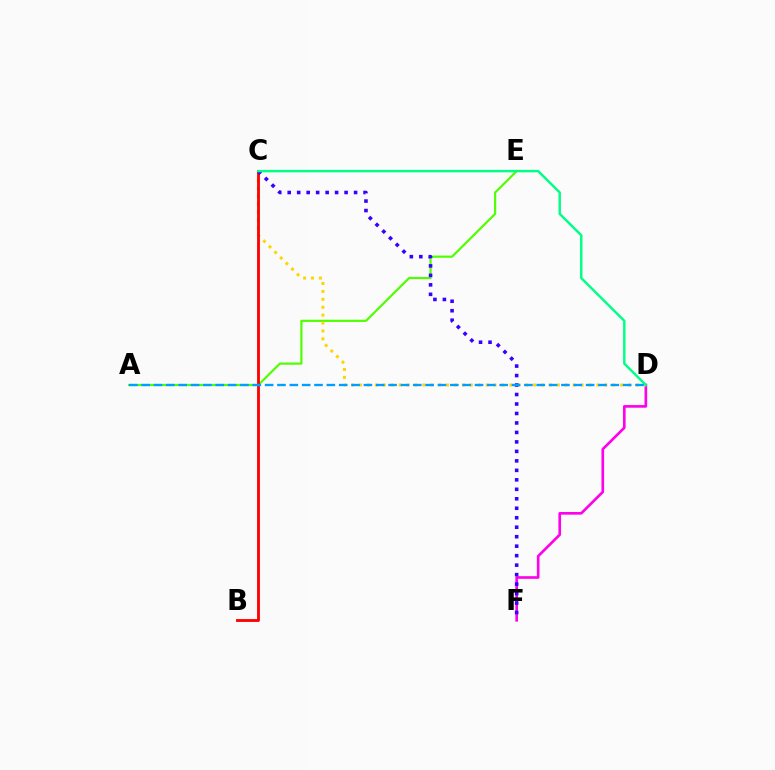{('A', 'E'): [{'color': '#4fff00', 'line_style': 'solid', 'thickness': 1.57}], ('D', 'F'): [{'color': '#ff00ed', 'line_style': 'solid', 'thickness': 1.91}], ('C', 'D'): [{'color': '#ffd500', 'line_style': 'dotted', 'thickness': 2.15}, {'color': '#00ff86', 'line_style': 'solid', 'thickness': 1.75}], ('B', 'C'): [{'color': '#ff0000', 'line_style': 'solid', 'thickness': 2.04}], ('C', 'F'): [{'color': '#3700ff', 'line_style': 'dotted', 'thickness': 2.58}], ('A', 'D'): [{'color': '#009eff', 'line_style': 'dashed', 'thickness': 1.68}]}